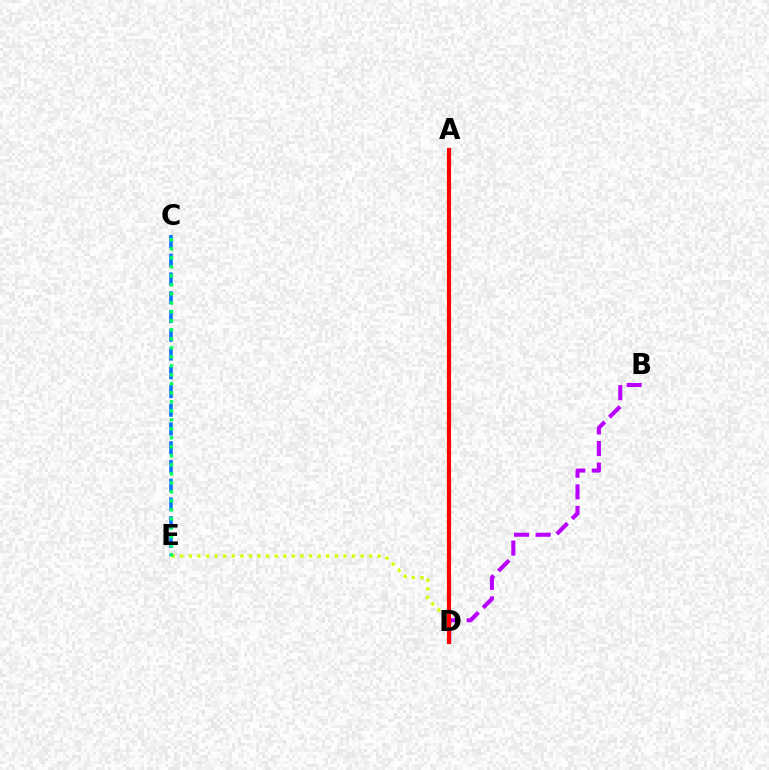{('C', 'E'): [{'color': '#0074ff', 'line_style': 'dashed', 'thickness': 2.55}, {'color': '#00ff5c', 'line_style': 'dotted', 'thickness': 2.44}], ('B', 'D'): [{'color': '#b900ff', 'line_style': 'dashed', 'thickness': 2.93}], ('D', 'E'): [{'color': '#d1ff00', 'line_style': 'dotted', 'thickness': 2.33}], ('A', 'D'): [{'color': '#ff0000', 'line_style': 'solid', 'thickness': 3.0}]}